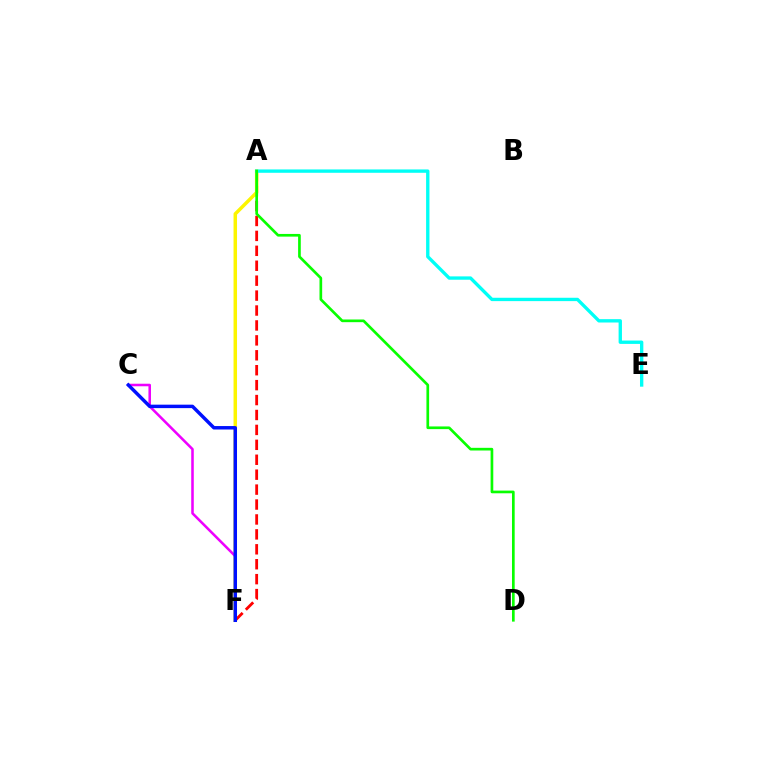{('A', 'F'): [{'color': '#ff0000', 'line_style': 'dashed', 'thickness': 2.03}, {'color': '#fcf500', 'line_style': 'solid', 'thickness': 2.51}], ('C', 'F'): [{'color': '#ee00ff', 'line_style': 'solid', 'thickness': 1.84}, {'color': '#0010ff', 'line_style': 'solid', 'thickness': 2.49}], ('A', 'E'): [{'color': '#00fff6', 'line_style': 'solid', 'thickness': 2.41}], ('A', 'D'): [{'color': '#08ff00', 'line_style': 'solid', 'thickness': 1.93}]}